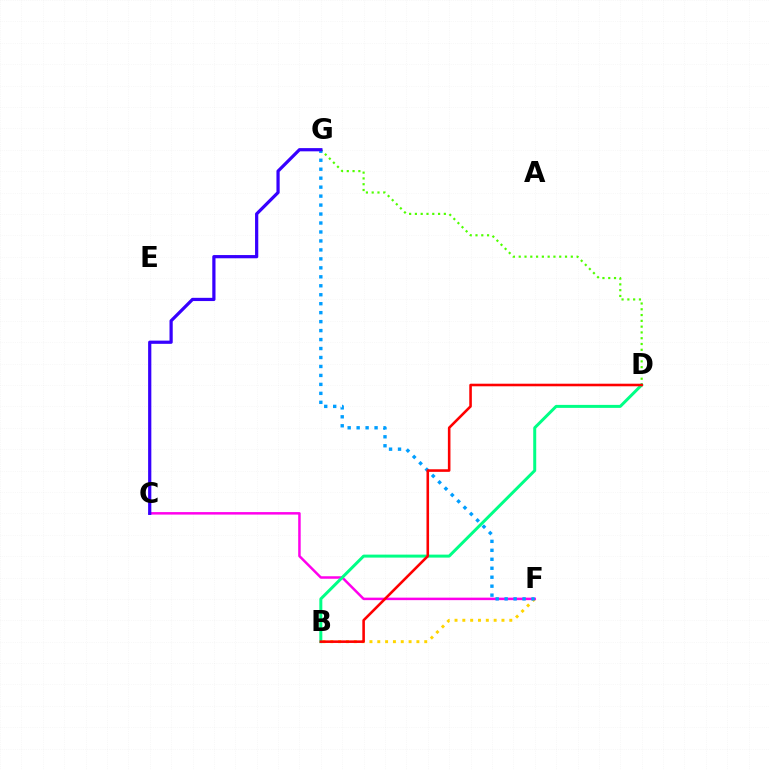{('D', 'G'): [{'color': '#4fff00', 'line_style': 'dotted', 'thickness': 1.57}], ('B', 'F'): [{'color': '#ffd500', 'line_style': 'dotted', 'thickness': 2.13}], ('C', 'F'): [{'color': '#ff00ed', 'line_style': 'solid', 'thickness': 1.8}], ('F', 'G'): [{'color': '#009eff', 'line_style': 'dotted', 'thickness': 2.44}], ('C', 'G'): [{'color': '#3700ff', 'line_style': 'solid', 'thickness': 2.32}], ('B', 'D'): [{'color': '#00ff86', 'line_style': 'solid', 'thickness': 2.15}, {'color': '#ff0000', 'line_style': 'solid', 'thickness': 1.86}]}